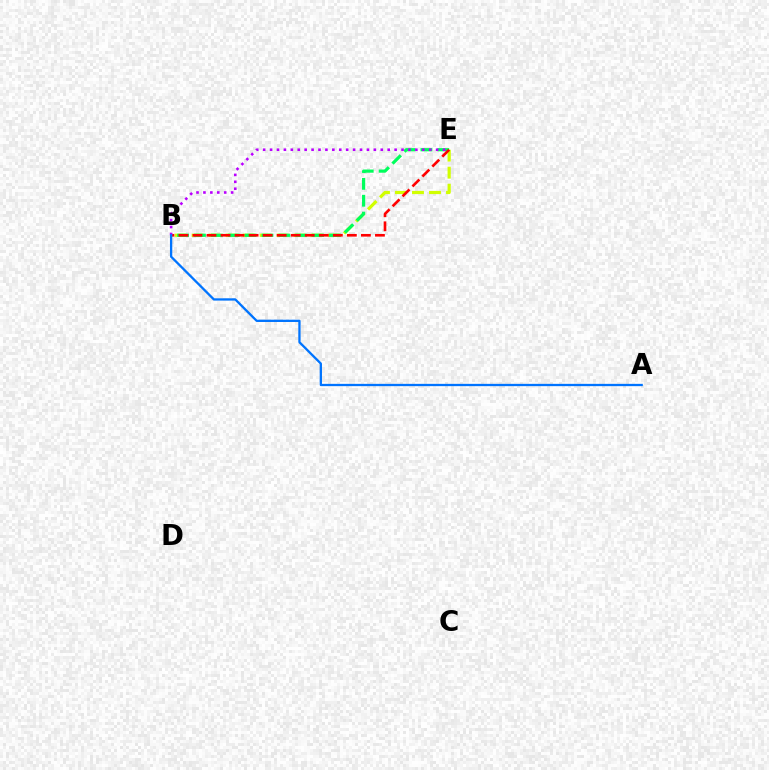{('B', 'E'): [{'color': '#d1ff00', 'line_style': 'dashed', 'thickness': 2.31}, {'color': '#00ff5c', 'line_style': 'dashed', 'thickness': 2.29}, {'color': '#ff0000', 'line_style': 'dashed', 'thickness': 1.91}, {'color': '#b900ff', 'line_style': 'dotted', 'thickness': 1.88}], ('A', 'B'): [{'color': '#0074ff', 'line_style': 'solid', 'thickness': 1.66}]}